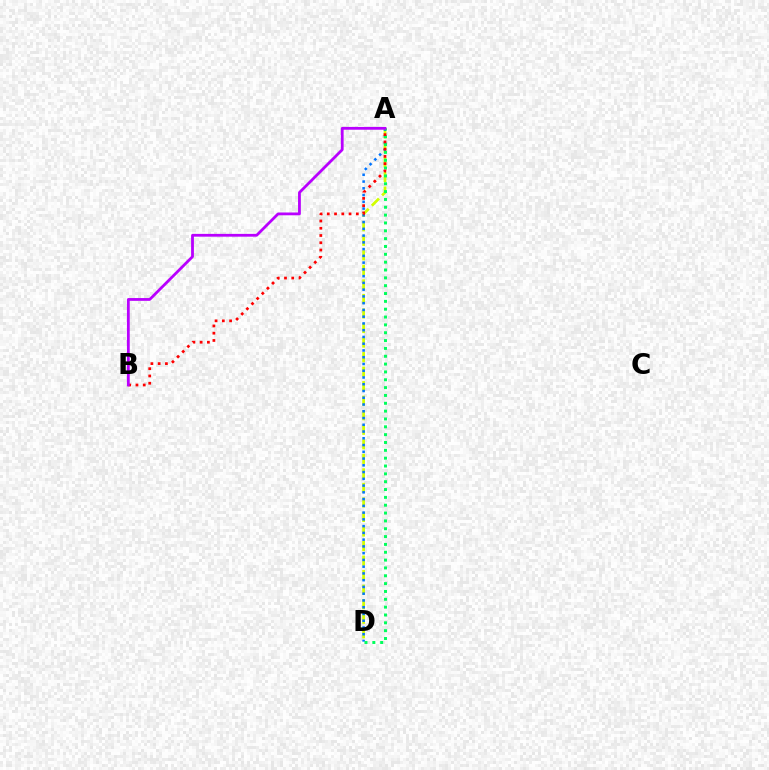{('A', 'D'): [{'color': '#d1ff00', 'line_style': 'dashed', 'thickness': 1.97}, {'color': '#0074ff', 'line_style': 'dotted', 'thickness': 1.84}, {'color': '#00ff5c', 'line_style': 'dotted', 'thickness': 2.13}], ('A', 'B'): [{'color': '#ff0000', 'line_style': 'dotted', 'thickness': 1.97}, {'color': '#b900ff', 'line_style': 'solid', 'thickness': 2.01}]}